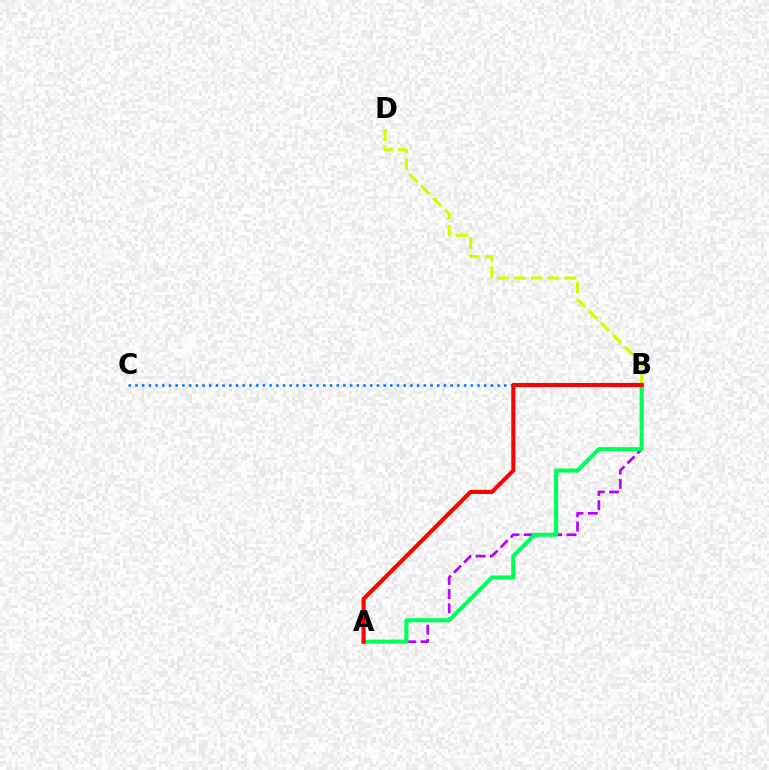{('B', 'D'): [{'color': '#d1ff00', 'line_style': 'dashed', 'thickness': 2.29}], ('A', 'B'): [{'color': '#b900ff', 'line_style': 'dashed', 'thickness': 1.93}, {'color': '#00ff5c', 'line_style': 'solid', 'thickness': 2.98}, {'color': '#ff0000', 'line_style': 'solid', 'thickness': 2.96}], ('B', 'C'): [{'color': '#0074ff', 'line_style': 'dotted', 'thickness': 1.82}]}